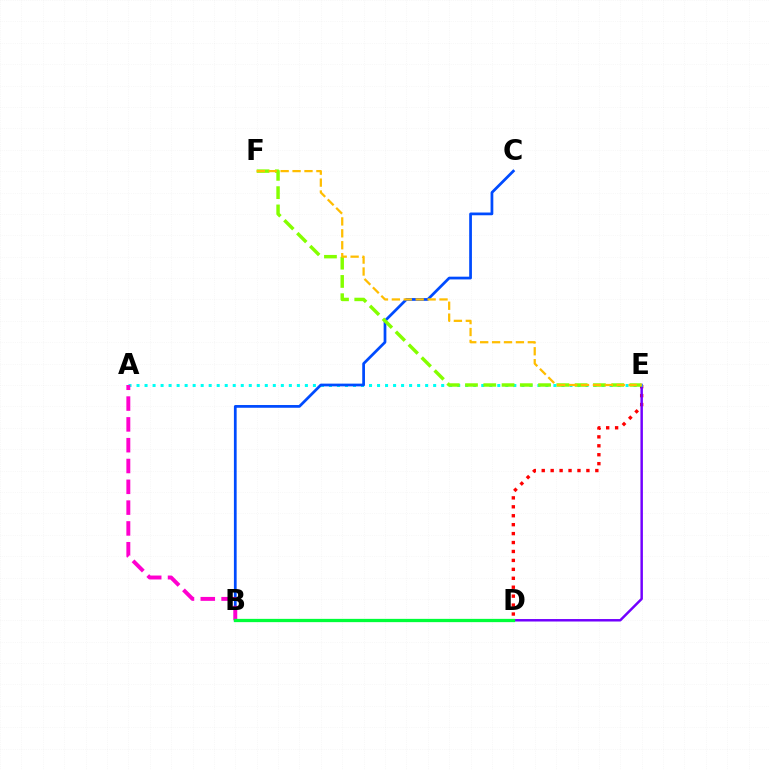{('D', 'E'): [{'color': '#ff0000', 'line_style': 'dotted', 'thickness': 2.43}, {'color': '#7200ff', 'line_style': 'solid', 'thickness': 1.78}], ('A', 'E'): [{'color': '#00fff6', 'line_style': 'dotted', 'thickness': 2.18}], ('B', 'C'): [{'color': '#004bff', 'line_style': 'solid', 'thickness': 1.97}], ('A', 'B'): [{'color': '#ff00cf', 'line_style': 'dashed', 'thickness': 2.83}], ('B', 'D'): [{'color': '#00ff39', 'line_style': 'solid', 'thickness': 2.36}], ('E', 'F'): [{'color': '#84ff00', 'line_style': 'dashed', 'thickness': 2.48}, {'color': '#ffbd00', 'line_style': 'dashed', 'thickness': 1.62}]}